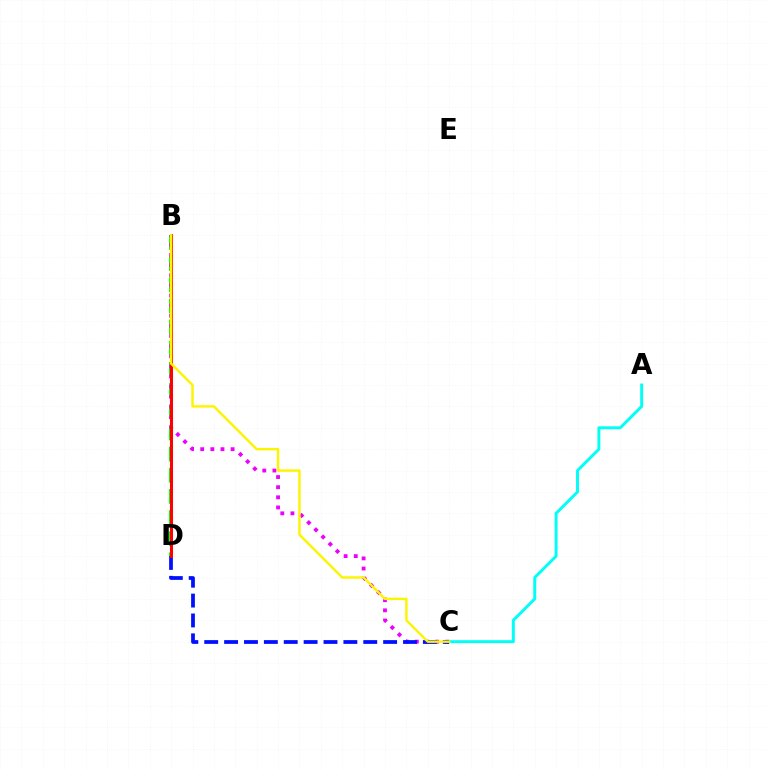{('B', 'D'): [{'color': '#08ff00', 'line_style': 'dashed', 'thickness': 2.88}, {'color': '#ff0000', 'line_style': 'solid', 'thickness': 2.18}], ('B', 'C'): [{'color': '#ee00ff', 'line_style': 'dotted', 'thickness': 2.75}, {'color': '#fcf500', 'line_style': 'solid', 'thickness': 1.74}], ('A', 'C'): [{'color': '#00fff6', 'line_style': 'solid', 'thickness': 2.12}], ('C', 'D'): [{'color': '#0010ff', 'line_style': 'dashed', 'thickness': 2.7}]}